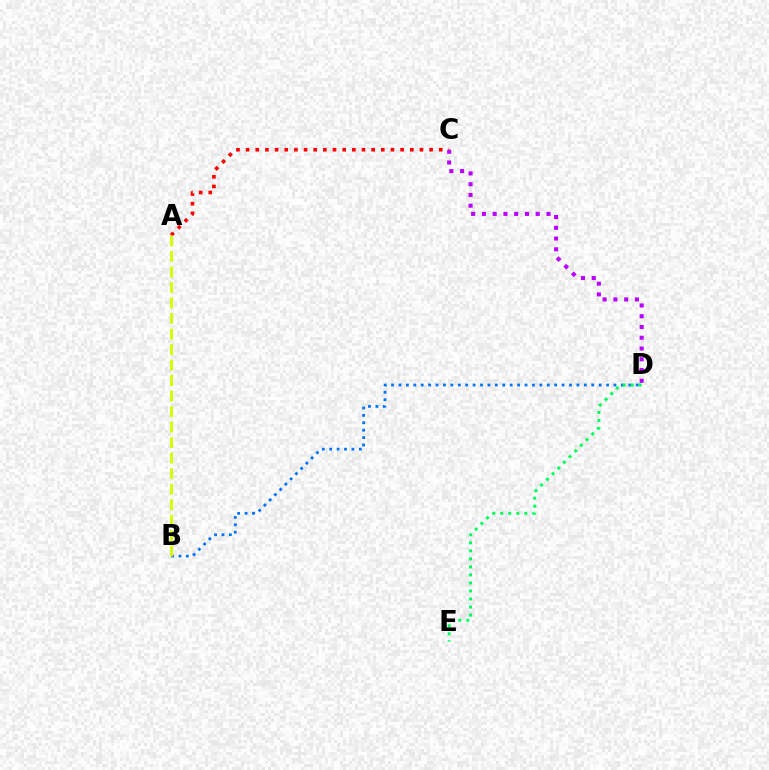{('B', 'D'): [{'color': '#0074ff', 'line_style': 'dotted', 'thickness': 2.01}], ('A', 'C'): [{'color': '#ff0000', 'line_style': 'dotted', 'thickness': 2.62}], ('D', 'E'): [{'color': '#00ff5c', 'line_style': 'dotted', 'thickness': 2.18}], ('C', 'D'): [{'color': '#b900ff', 'line_style': 'dotted', 'thickness': 2.92}], ('A', 'B'): [{'color': '#d1ff00', 'line_style': 'dashed', 'thickness': 2.11}]}